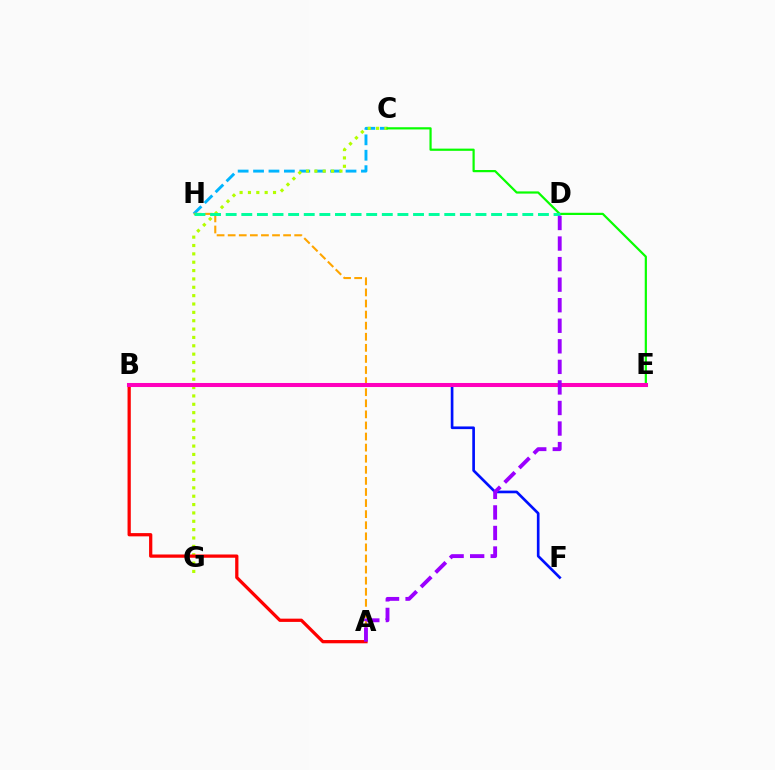{('C', 'H'): [{'color': '#00b5ff', 'line_style': 'dashed', 'thickness': 2.09}], ('C', 'G'): [{'color': '#b3ff00', 'line_style': 'dotted', 'thickness': 2.27}], ('A', 'H'): [{'color': '#ffa500', 'line_style': 'dashed', 'thickness': 1.51}], ('A', 'B'): [{'color': '#ff0000', 'line_style': 'solid', 'thickness': 2.34}], ('B', 'F'): [{'color': '#0010ff', 'line_style': 'solid', 'thickness': 1.92}], ('C', 'E'): [{'color': '#08ff00', 'line_style': 'solid', 'thickness': 1.59}], ('B', 'E'): [{'color': '#ff00bd', 'line_style': 'solid', 'thickness': 2.92}], ('D', 'H'): [{'color': '#00ff9d', 'line_style': 'dashed', 'thickness': 2.12}], ('A', 'D'): [{'color': '#9b00ff', 'line_style': 'dashed', 'thickness': 2.79}]}